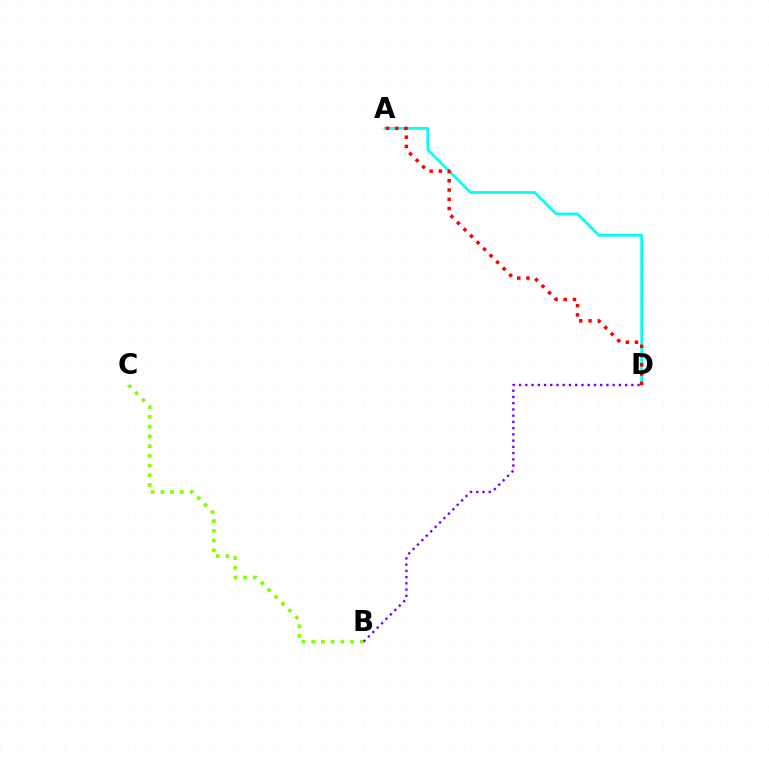{('B', 'C'): [{'color': '#84ff00', 'line_style': 'dotted', 'thickness': 2.65}], ('A', 'D'): [{'color': '#00fff6', 'line_style': 'solid', 'thickness': 1.95}, {'color': '#ff0000', 'line_style': 'dotted', 'thickness': 2.51}], ('B', 'D'): [{'color': '#7200ff', 'line_style': 'dotted', 'thickness': 1.69}]}